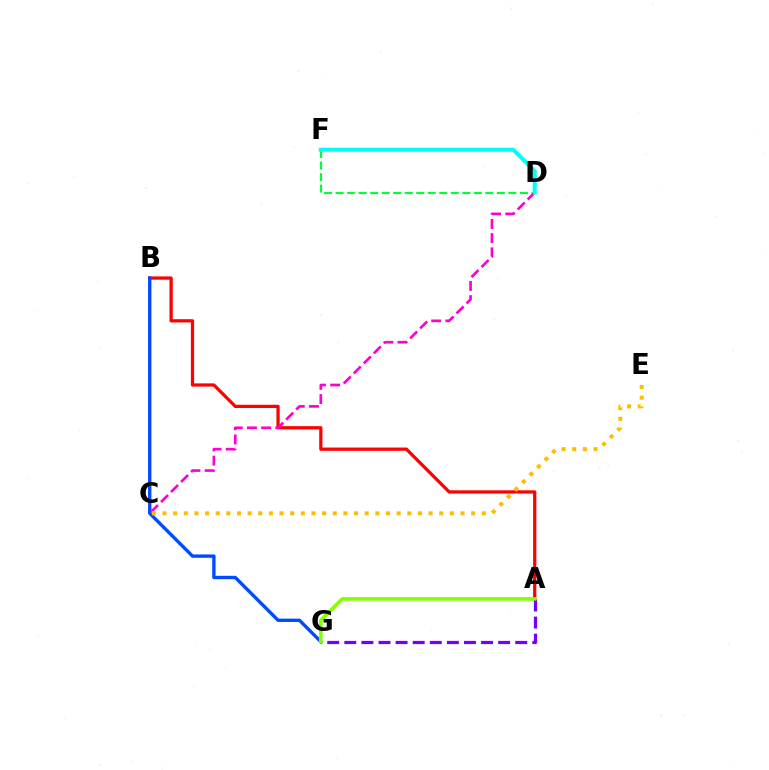{('D', 'F'): [{'color': '#00ff39', 'line_style': 'dashed', 'thickness': 1.56}, {'color': '#00fff6', 'line_style': 'solid', 'thickness': 2.91}], ('A', 'B'): [{'color': '#ff0000', 'line_style': 'solid', 'thickness': 2.34}], ('B', 'G'): [{'color': '#004bff', 'line_style': 'solid', 'thickness': 2.42}], ('C', 'D'): [{'color': '#ff00cf', 'line_style': 'dashed', 'thickness': 1.93}], ('A', 'G'): [{'color': '#7200ff', 'line_style': 'dashed', 'thickness': 2.32}, {'color': '#84ff00', 'line_style': 'solid', 'thickness': 2.53}], ('C', 'E'): [{'color': '#ffbd00', 'line_style': 'dotted', 'thickness': 2.89}]}